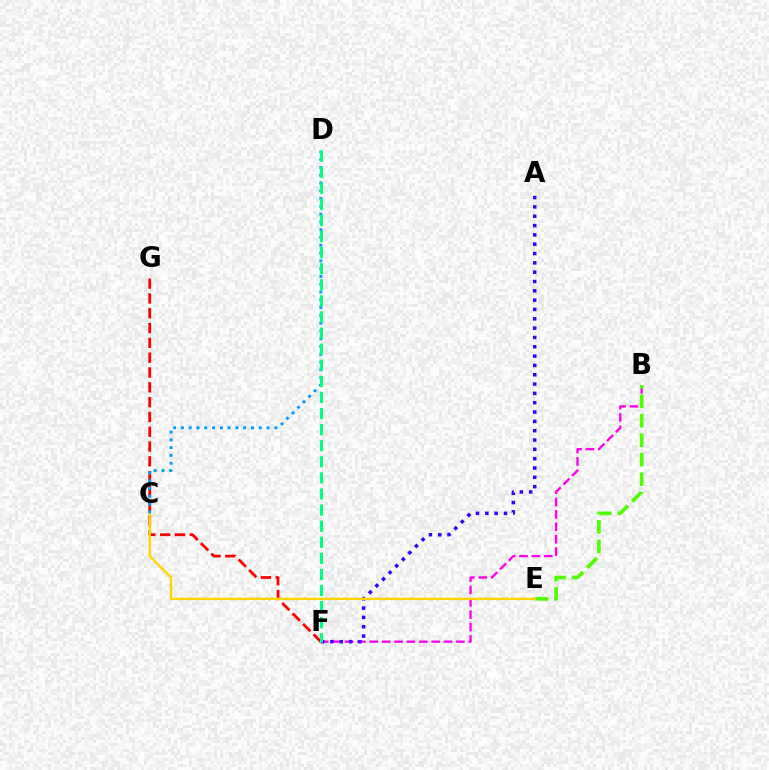{('B', 'F'): [{'color': '#ff00ed', 'line_style': 'dashed', 'thickness': 1.68}], ('B', 'E'): [{'color': '#4fff00', 'line_style': 'dashed', 'thickness': 2.65}], ('A', 'F'): [{'color': '#3700ff', 'line_style': 'dotted', 'thickness': 2.53}], ('F', 'G'): [{'color': '#ff0000', 'line_style': 'dashed', 'thickness': 2.01}], ('C', 'E'): [{'color': '#ffd500', 'line_style': 'solid', 'thickness': 1.7}], ('C', 'D'): [{'color': '#009eff', 'line_style': 'dotted', 'thickness': 2.12}], ('D', 'F'): [{'color': '#00ff86', 'line_style': 'dashed', 'thickness': 2.19}]}